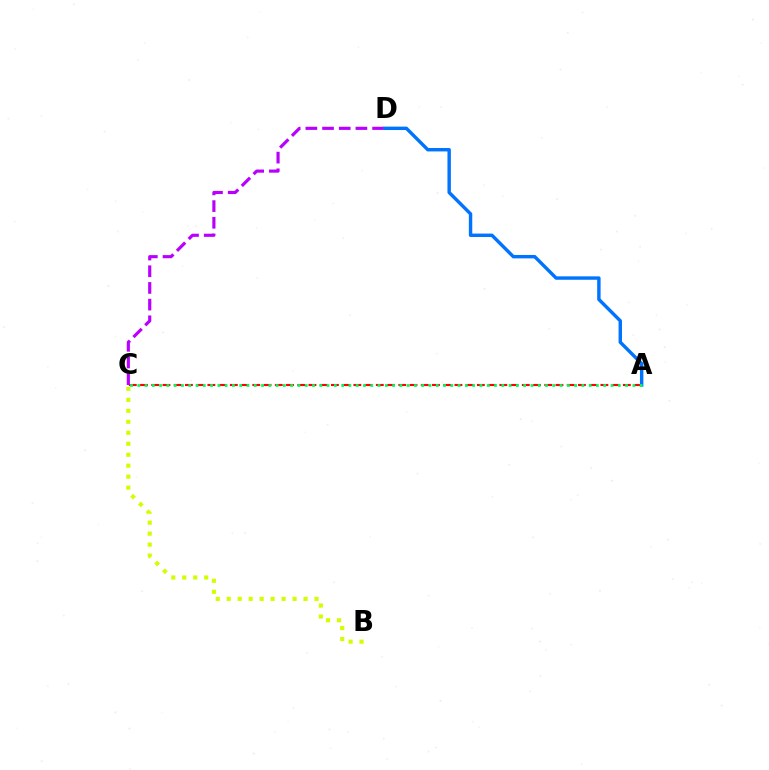{('A', 'C'): [{'color': '#ff0000', 'line_style': 'dashed', 'thickness': 1.53}, {'color': '#00ff5c', 'line_style': 'dotted', 'thickness': 1.98}], ('C', 'D'): [{'color': '#b900ff', 'line_style': 'dashed', 'thickness': 2.27}], ('A', 'D'): [{'color': '#0074ff', 'line_style': 'solid', 'thickness': 2.46}], ('B', 'C'): [{'color': '#d1ff00', 'line_style': 'dotted', 'thickness': 2.98}]}